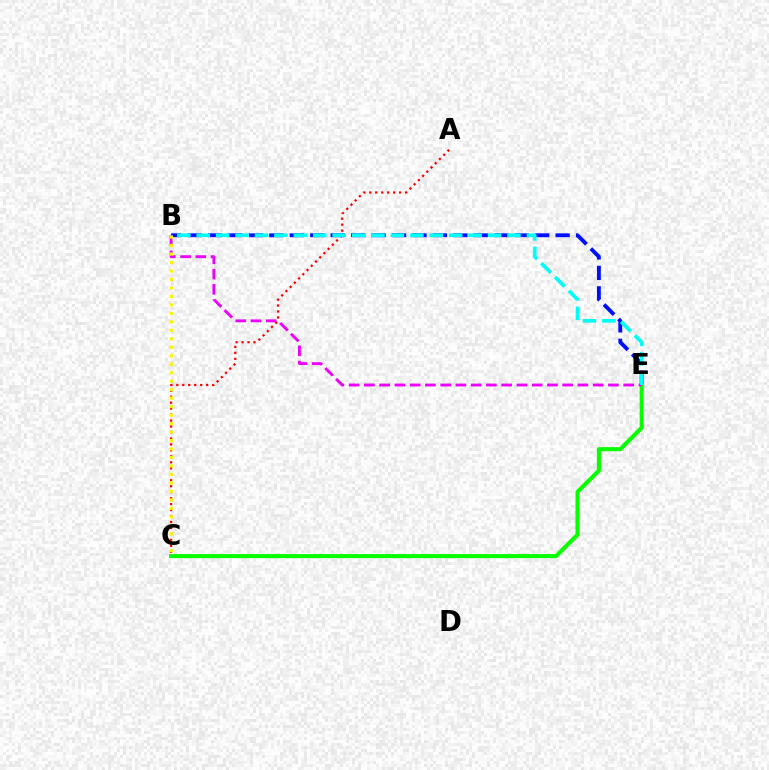{('A', 'C'): [{'color': '#ff0000', 'line_style': 'dotted', 'thickness': 1.62}], ('B', 'E'): [{'color': '#0010ff', 'line_style': 'dashed', 'thickness': 2.78}, {'color': '#ee00ff', 'line_style': 'dashed', 'thickness': 2.07}, {'color': '#00fff6', 'line_style': 'dashed', 'thickness': 2.64}], ('C', 'E'): [{'color': '#08ff00', 'line_style': 'solid', 'thickness': 2.94}], ('B', 'C'): [{'color': '#fcf500', 'line_style': 'dotted', 'thickness': 2.3}]}